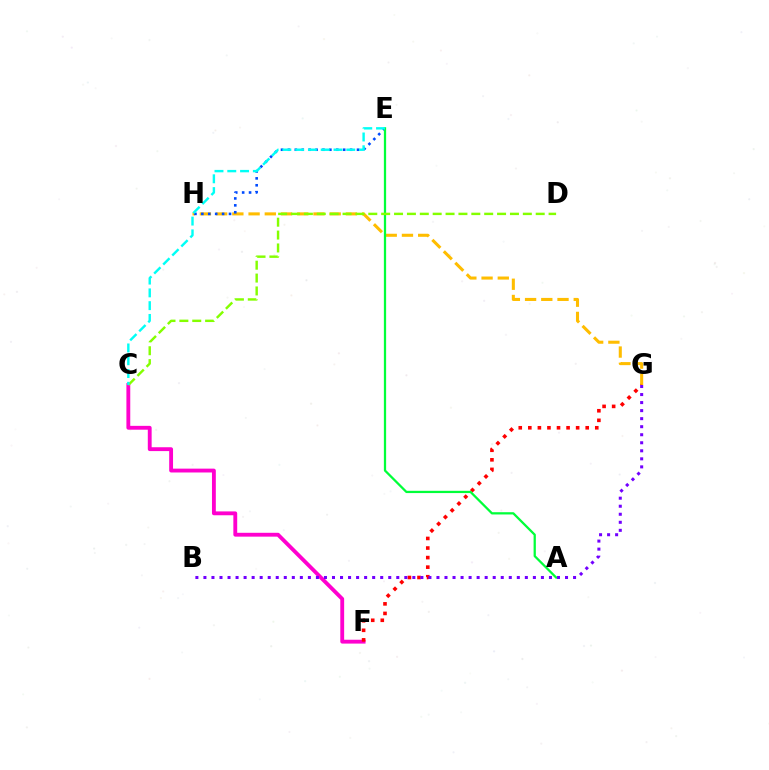{('G', 'H'): [{'color': '#ffbd00', 'line_style': 'dashed', 'thickness': 2.2}], ('C', 'F'): [{'color': '#ff00cf', 'line_style': 'solid', 'thickness': 2.77}], ('F', 'G'): [{'color': '#ff0000', 'line_style': 'dotted', 'thickness': 2.6}], ('E', 'H'): [{'color': '#004bff', 'line_style': 'dotted', 'thickness': 1.88}], ('A', 'E'): [{'color': '#00ff39', 'line_style': 'solid', 'thickness': 1.63}], ('B', 'G'): [{'color': '#7200ff', 'line_style': 'dotted', 'thickness': 2.18}], ('C', 'D'): [{'color': '#84ff00', 'line_style': 'dashed', 'thickness': 1.75}], ('C', 'E'): [{'color': '#00fff6', 'line_style': 'dashed', 'thickness': 1.74}]}